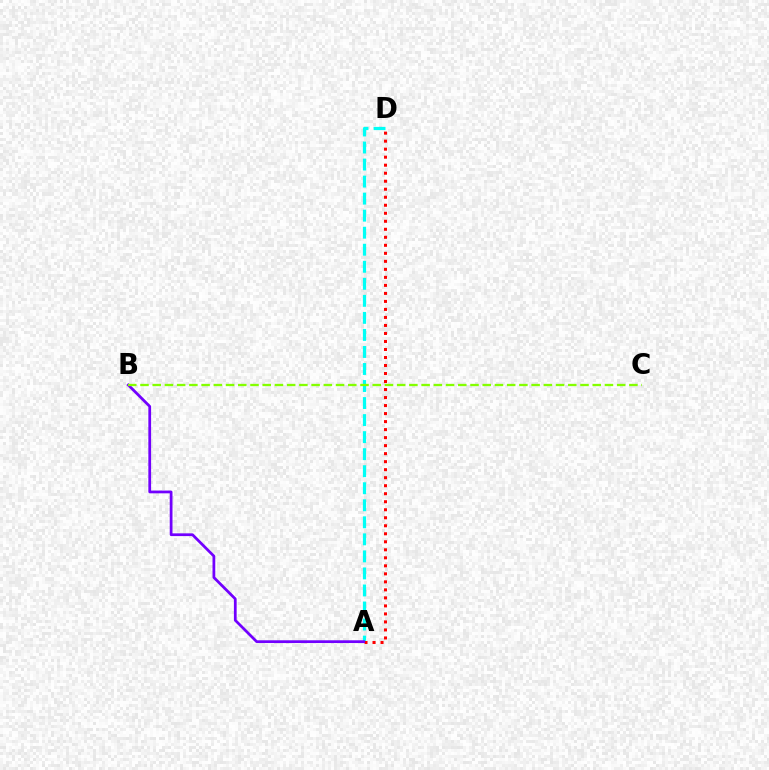{('A', 'D'): [{'color': '#00fff6', 'line_style': 'dashed', 'thickness': 2.31}, {'color': '#ff0000', 'line_style': 'dotted', 'thickness': 2.18}], ('A', 'B'): [{'color': '#7200ff', 'line_style': 'solid', 'thickness': 1.98}], ('B', 'C'): [{'color': '#84ff00', 'line_style': 'dashed', 'thickness': 1.66}]}